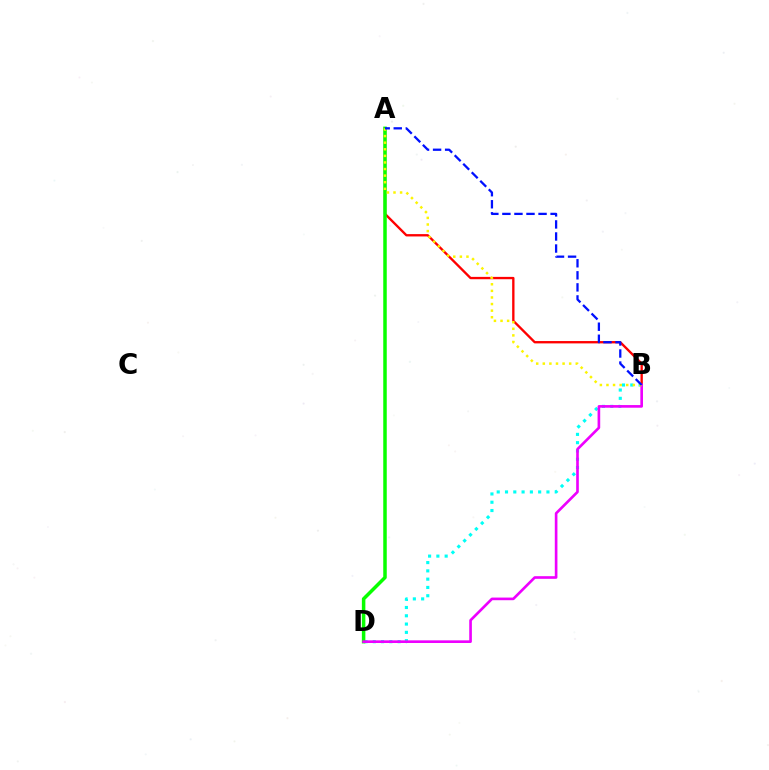{('B', 'D'): [{'color': '#00fff6', 'line_style': 'dotted', 'thickness': 2.25}, {'color': '#ee00ff', 'line_style': 'solid', 'thickness': 1.9}], ('A', 'B'): [{'color': '#ff0000', 'line_style': 'solid', 'thickness': 1.69}, {'color': '#fcf500', 'line_style': 'dotted', 'thickness': 1.79}, {'color': '#0010ff', 'line_style': 'dashed', 'thickness': 1.64}], ('A', 'D'): [{'color': '#08ff00', 'line_style': 'solid', 'thickness': 2.52}]}